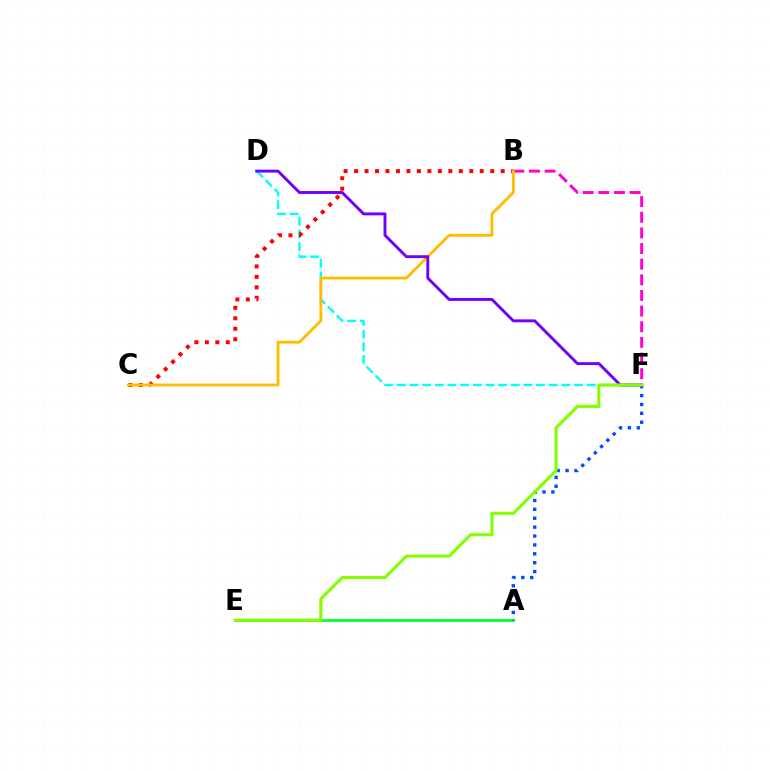{('D', 'F'): [{'color': '#00fff6', 'line_style': 'dashed', 'thickness': 1.72}, {'color': '#7200ff', 'line_style': 'solid', 'thickness': 2.1}], ('B', 'F'): [{'color': '#ff00cf', 'line_style': 'dashed', 'thickness': 2.13}], ('B', 'C'): [{'color': '#ff0000', 'line_style': 'dotted', 'thickness': 2.85}, {'color': '#ffbd00', 'line_style': 'solid', 'thickness': 2.05}], ('A', 'E'): [{'color': '#00ff39', 'line_style': 'solid', 'thickness': 2.04}], ('A', 'F'): [{'color': '#004bff', 'line_style': 'dotted', 'thickness': 2.42}], ('E', 'F'): [{'color': '#84ff00', 'line_style': 'solid', 'thickness': 2.24}]}